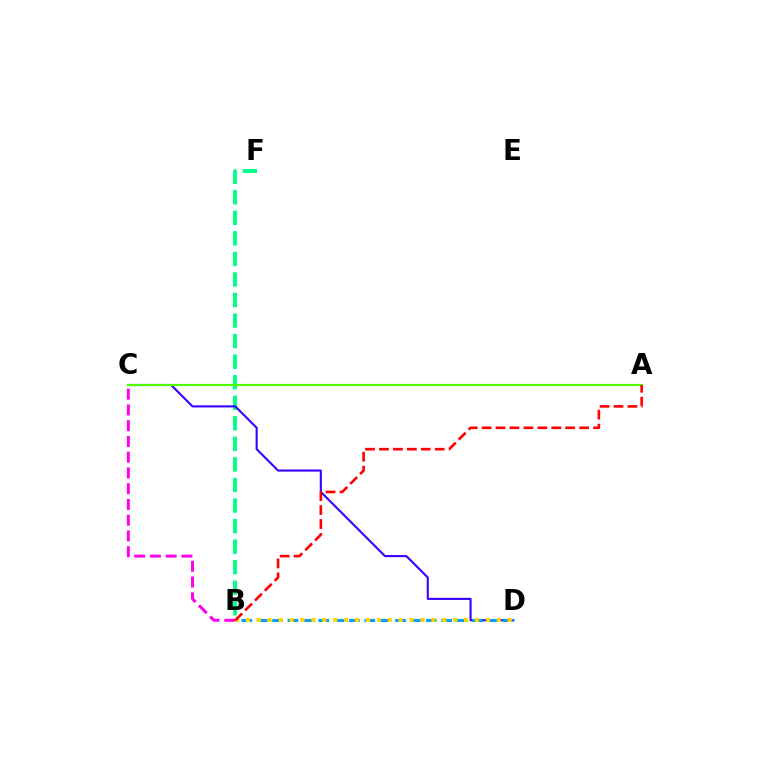{('B', 'F'): [{'color': '#00ff86', 'line_style': 'dashed', 'thickness': 2.79}], ('B', 'C'): [{'color': '#ff00ed', 'line_style': 'dashed', 'thickness': 2.14}], ('C', 'D'): [{'color': '#3700ff', 'line_style': 'solid', 'thickness': 1.52}], ('B', 'D'): [{'color': '#009eff', 'line_style': 'dashed', 'thickness': 2.09}, {'color': '#ffd500', 'line_style': 'dotted', 'thickness': 2.96}], ('A', 'C'): [{'color': '#4fff00', 'line_style': 'solid', 'thickness': 1.56}], ('A', 'B'): [{'color': '#ff0000', 'line_style': 'dashed', 'thickness': 1.89}]}